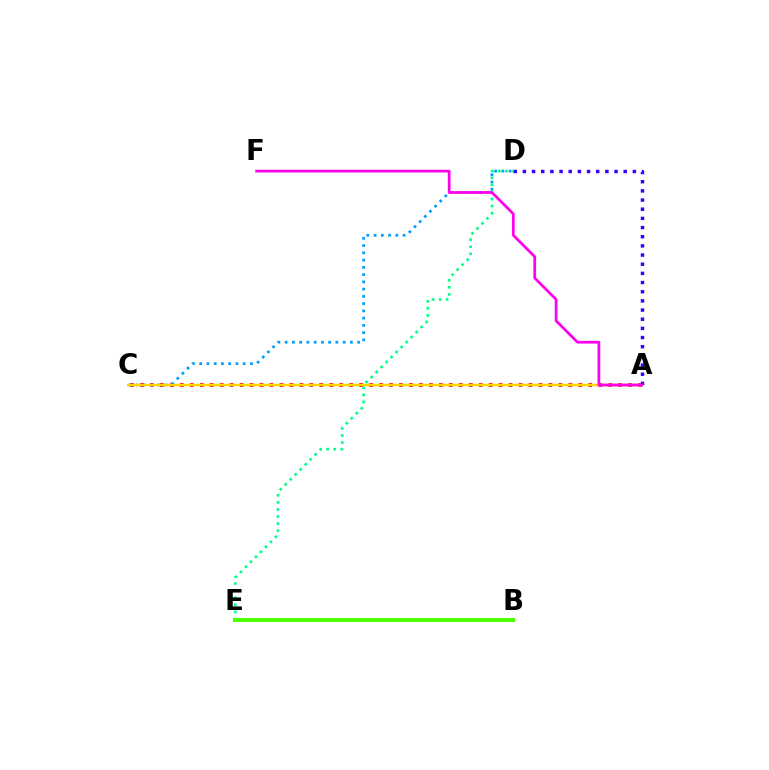{('D', 'E'): [{'color': '#00ff86', 'line_style': 'dotted', 'thickness': 1.92}], ('A', 'C'): [{'color': '#ff0000', 'line_style': 'dotted', 'thickness': 2.71}, {'color': '#ffd500', 'line_style': 'solid', 'thickness': 1.7}], ('C', 'D'): [{'color': '#009eff', 'line_style': 'dotted', 'thickness': 1.97}], ('A', 'D'): [{'color': '#3700ff', 'line_style': 'dotted', 'thickness': 2.49}], ('A', 'F'): [{'color': '#ff00ed', 'line_style': 'solid', 'thickness': 1.97}], ('B', 'E'): [{'color': '#4fff00', 'line_style': 'solid', 'thickness': 2.91}]}